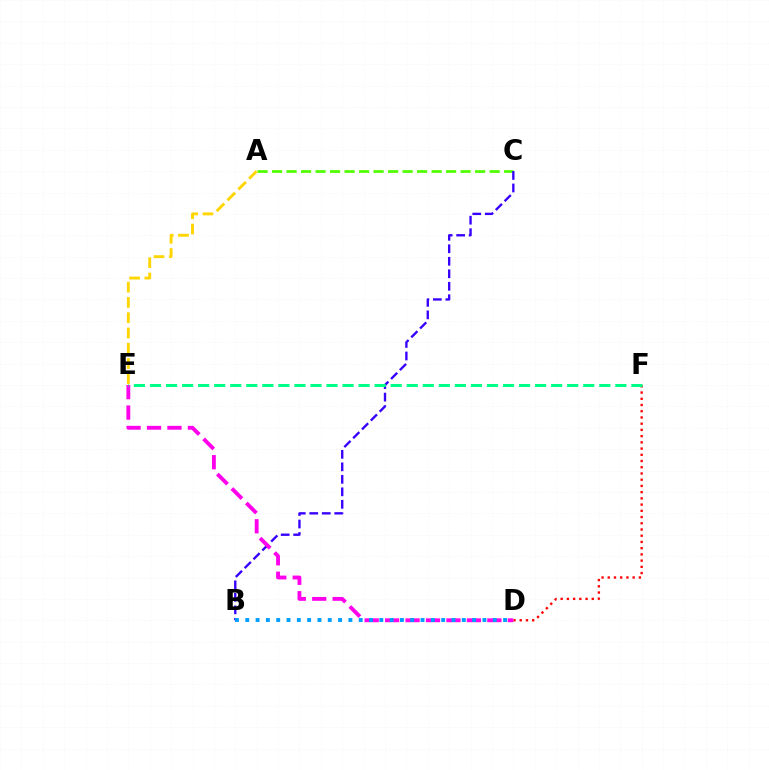{('A', 'C'): [{'color': '#4fff00', 'line_style': 'dashed', 'thickness': 1.97}], ('D', 'F'): [{'color': '#ff0000', 'line_style': 'dotted', 'thickness': 1.69}], ('B', 'C'): [{'color': '#3700ff', 'line_style': 'dashed', 'thickness': 1.7}], ('D', 'E'): [{'color': '#ff00ed', 'line_style': 'dashed', 'thickness': 2.78}], ('E', 'F'): [{'color': '#00ff86', 'line_style': 'dashed', 'thickness': 2.18}], ('A', 'E'): [{'color': '#ffd500', 'line_style': 'dashed', 'thickness': 2.08}], ('B', 'D'): [{'color': '#009eff', 'line_style': 'dotted', 'thickness': 2.8}]}